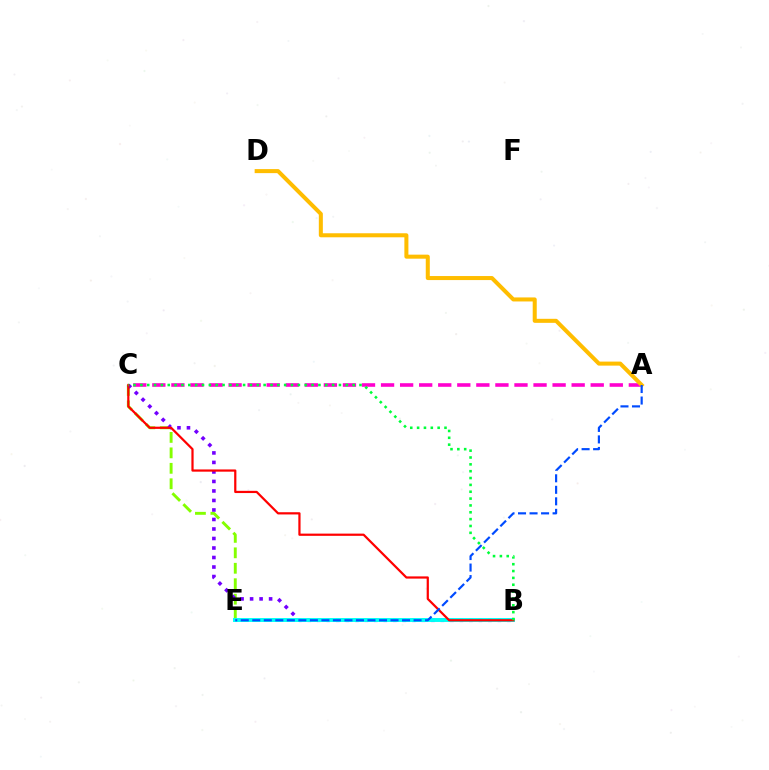{('C', 'E'): [{'color': '#84ff00', 'line_style': 'dashed', 'thickness': 2.1}], ('A', 'C'): [{'color': '#ff00cf', 'line_style': 'dashed', 'thickness': 2.59}], ('B', 'C'): [{'color': '#7200ff', 'line_style': 'dotted', 'thickness': 2.58}, {'color': '#ff0000', 'line_style': 'solid', 'thickness': 1.6}, {'color': '#00ff39', 'line_style': 'dotted', 'thickness': 1.86}], ('A', 'D'): [{'color': '#ffbd00', 'line_style': 'solid', 'thickness': 2.9}], ('B', 'E'): [{'color': '#00fff6', 'line_style': 'solid', 'thickness': 2.83}], ('A', 'E'): [{'color': '#004bff', 'line_style': 'dashed', 'thickness': 1.57}]}